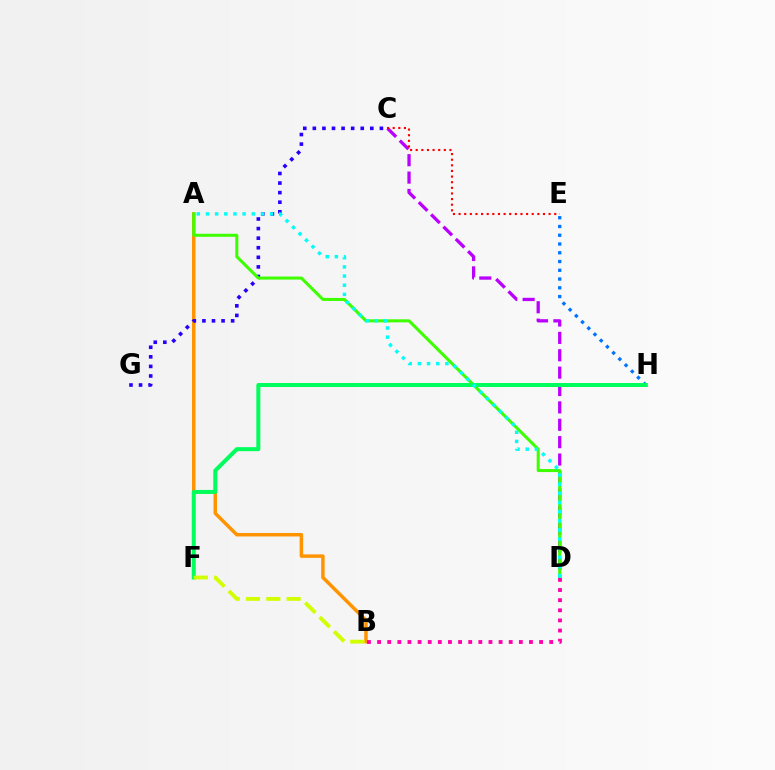{('A', 'B'): [{'color': '#ff9400', 'line_style': 'solid', 'thickness': 2.51}], ('C', 'G'): [{'color': '#2500ff', 'line_style': 'dotted', 'thickness': 2.6}], ('C', 'D'): [{'color': '#b900ff', 'line_style': 'dashed', 'thickness': 2.36}], ('A', 'D'): [{'color': '#3dff00', 'line_style': 'solid', 'thickness': 2.19}, {'color': '#00fff6', 'line_style': 'dotted', 'thickness': 2.49}], ('E', 'H'): [{'color': '#0074ff', 'line_style': 'dotted', 'thickness': 2.38}], ('F', 'H'): [{'color': '#00ff5c', 'line_style': 'solid', 'thickness': 2.89}], ('B', 'F'): [{'color': '#d1ff00', 'line_style': 'dashed', 'thickness': 2.76}], ('C', 'E'): [{'color': '#ff0000', 'line_style': 'dotted', 'thickness': 1.53}], ('B', 'D'): [{'color': '#ff00ac', 'line_style': 'dotted', 'thickness': 2.75}]}